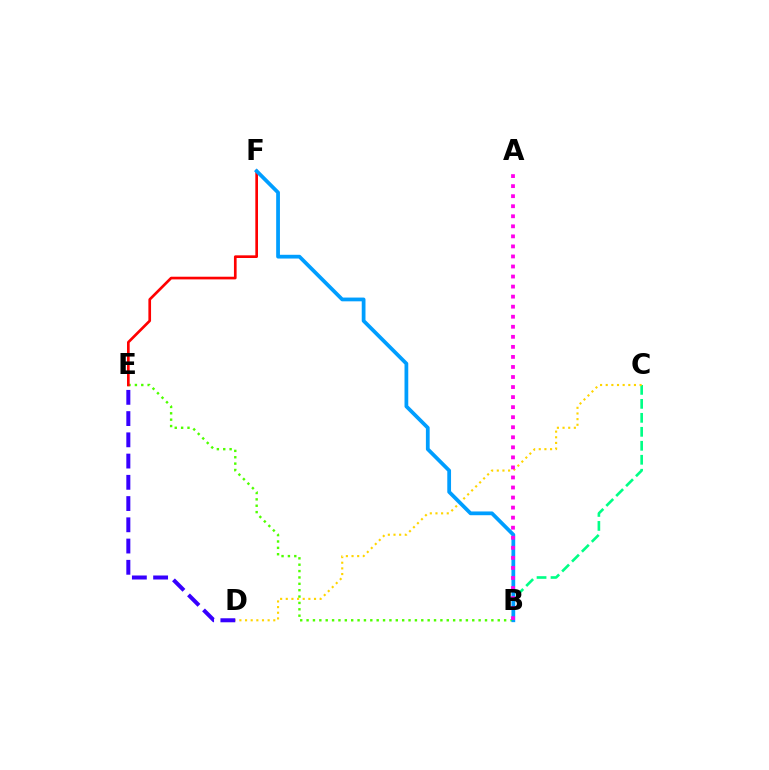{('B', 'C'): [{'color': '#00ff86', 'line_style': 'dashed', 'thickness': 1.9}], ('C', 'D'): [{'color': '#ffd500', 'line_style': 'dotted', 'thickness': 1.53}], ('D', 'E'): [{'color': '#3700ff', 'line_style': 'dashed', 'thickness': 2.89}], ('B', 'E'): [{'color': '#4fff00', 'line_style': 'dotted', 'thickness': 1.73}], ('E', 'F'): [{'color': '#ff0000', 'line_style': 'solid', 'thickness': 1.92}], ('B', 'F'): [{'color': '#009eff', 'line_style': 'solid', 'thickness': 2.7}], ('A', 'B'): [{'color': '#ff00ed', 'line_style': 'dotted', 'thickness': 2.73}]}